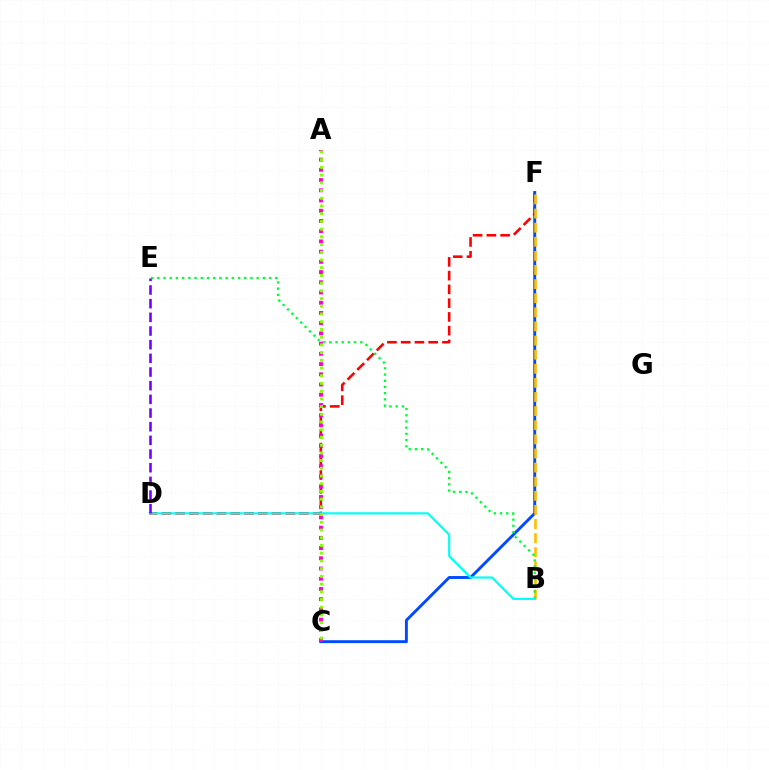{('D', 'F'): [{'color': '#ff0000', 'line_style': 'dashed', 'thickness': 1.87}], ('C', 'F'): [{'color': '#004bff', 'line_style': 'solid', 'thickness': 2.09}], ('B', 'F'): [{'color': '#ffbd00', 'line_style': 'dashed', 'thickness': 1.92}], ('B', 'E'): [{'color': '#00ff39', 'line_style': 'dotted', 'thickness': 1.69}], ('B', 'D'): [{'color': '#00fff6', 'line_style': 'solid', 'thickness': 1.55}], ('D', 'E'): [{'color': '#7200ff', 'line_style': 'dashed', 'thickness': 1.86}], ('A', 'C'): [{'color': '#ff00cf', 'line_style': 'dotted', 'thickness': 2.78}, {'color': '#84ff00', 'line_style': 'dotted', 'thickness': 2.1}]}